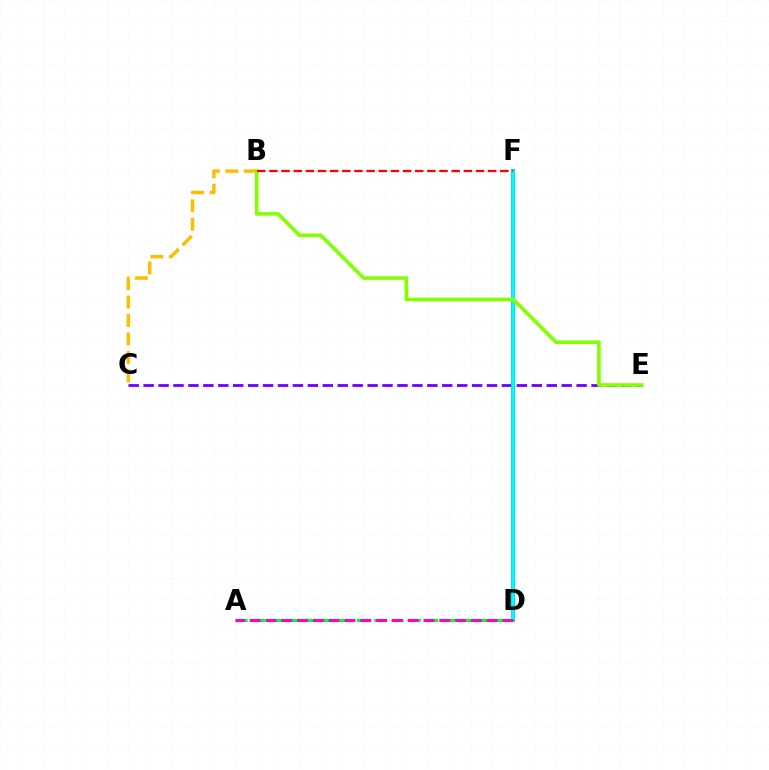{('C', 'E'): [{'color': '#7200ff', 'line_style': 'dashed', 'thickness': 2.03}], ('D', 'F'): [{'color': '#004bff', 'line_style': 'solid', 'thickness': 2.85}, {'color': '#00fff6', 'line_style': 'solid', 'thickness': 2.64}], ('A', 'D'): [{'color': '#00ff39', 'line_style': 'dashed', 'thickness': 2.35}, {'color': '#ff00cf', 'line_style': 'dashed', 'thickness': 2.15}], ('B', 'C'): [{'color': '#ffbd00', 'line_style': 'dashed', 'thickness': 2.51}], ('B', 'E'): [{'color': '#84ff00', 'line_style': 'solid', 'thickness': 2.63}], ('B', 'F'): [{'color': '#ff0000', 'line_style': 'dashed', 'thickness': 1.65}]}